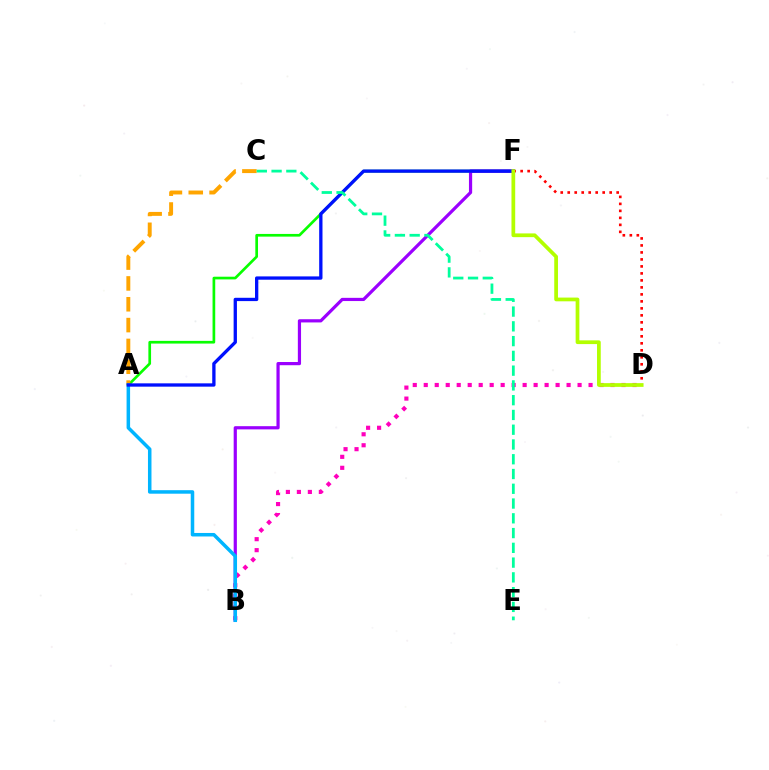{('A', 'F'): [{'color': '#08ff00', 'line_style': 'solid', 'thickness': 1.93}, {'color': '#0010ff', 'line_style': 'solid', 'thickness': 2.38}], ('B', 'D'): [{'color': '#ff00bd', 'line_style': 'dotted', 'thickness': 2.99}], ('A', 'C'): [{'color': '#ffa500', 'line_style': 'dashed', 'thickness': 2.83}], ('B', 'F'): [{'color': '#9b00ff', 'line_style': 'solid', 'thickness': 2.31}], ('A', 'B'): [{'color': '#00b5ff', 'line_style': 'solid', 'thickness': 2.53}], ('D', 'F'): [{'color': '#ff0000', 'line_style': 'dotted', 'thickness': 1.9}, {'color': '#b3ff00', 'line_style': 'solid', 'thickness': 2.69}], ('C', 'E'): [{'color': '#00ff9d', 'line_style': 'dashed', 'thickness': 2.01}]}